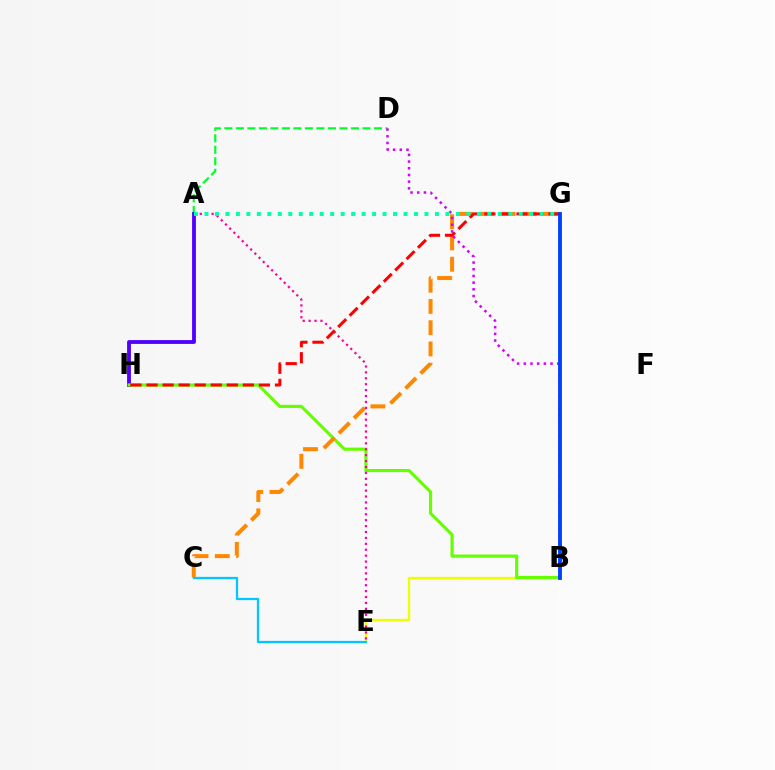{('B', 'E'): [{'color': '#eeff00', 'line_style': 'solid', 'thickness': 1.69}], ('A', 'D'): [{'color': '#00ff27', 'line_style': 'dashed', 'thickness': 1.56}], ('A', 'H'): [{'color': '#4f00ff', 'line_style': 'solid', 'thickness': 2.76}], ('B', 'H'): [{'color': '#66ff00', 'line_style': 'solid', 'thickness': 2.27}], ('C', 'G'): [{'color': '#ff8800', 'line_style': 'dashed', 'thickness': 2.89}], ('A', 'E'): [{'color': '#ff00a0', 'line_style': 'dotted', 'thickness': 1.61}], ('B', 'D'): [{'color': '#d600ff', 'line_style': 'dotted', 'thickness': 1.82}], ('G', 'H'): [{'color': '#ff0000', 'line_style': 'dashed', 'thickness': 2.18}], ('C', 'E'): [{'color': '#00c7ff', 'line_style': 'solid', 'thickness': 1.63}], ('A', 'G'): [{'color': '#00ffaf', 'line_style': 'dotted', 'thickness': 2.85}], ('B', 'G'): [{'color': '#003fff', 'line_style': 'solid', 'thickness': 2.77}]}